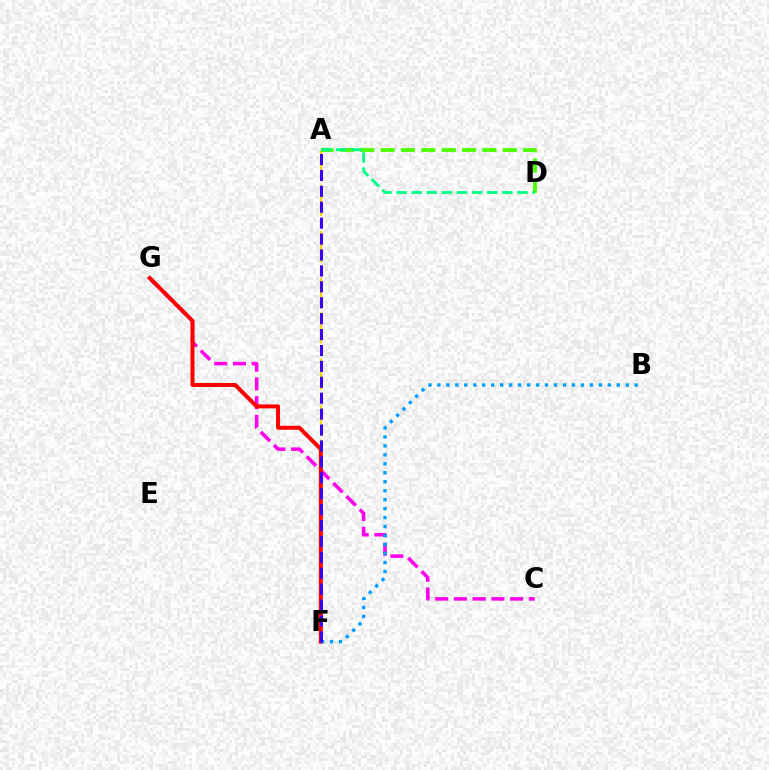{('A', 'F'): [{'color': '#ffd500', 'line_style': 'dashed', 'thickness': 1.57}, {'color': '#3700ff', 'line_style': 'dashed', 'thickness': 2.16}], ('C', 'G'): [{'color': '#ff00ed', 'line_style': 'dashed', 'thickness': 2.55}], ('F', 'G'): [{'color': '#ff0000', 'line_style': 'solid', 'thickness': 2.87}], ('A', 'D'): [{'color': '#4fff00', 'line_style': 'dashed', 'thickness': 2.77}, {'color': '#00ff86', 'line_style': 'dashed', 'thickness': 2.05}], ('B', 'F'): [{'color': '#009eff', 'line_style': 'dotted', 'thickness': 2.44}]}